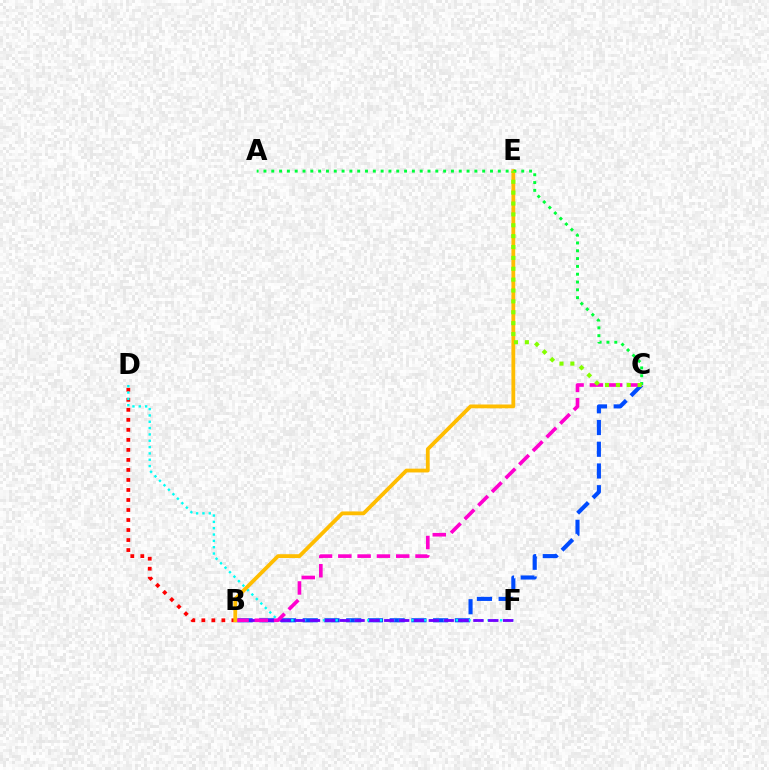{('B', 'D'): [{'color': '#ff0000', 'line_style': 'dotted', 'thickness': 2.72}], ('B', 'C'): [{'color': '#004bff', 'line_style': 'dashed', 'thickness': 2.95}, {'color': '#ff00cf', 'line_style': 'dashed', 'thickness': 2.62}], ('D', 'F'): [{'color': '#00fff6', 'line_style': 'dotted', 'thickness': 1.72}], ('B', 'F'): [{'color': '#7200ff', 'line_style': 'dashed', 'thickness': 2.02}], ('B', 'E'): [{'color': '#ffbd00', 'line_style': 'solid', 'thickness': 2.73}], ('A', 'C'): [{'color': '#00ff39', 'line_style': 'dotted', 'thickness': 2.12}], ('C', 'E'): [{'color': '#84ff00', 'line_style': 'dotted', 'thickness': 2.95}]}